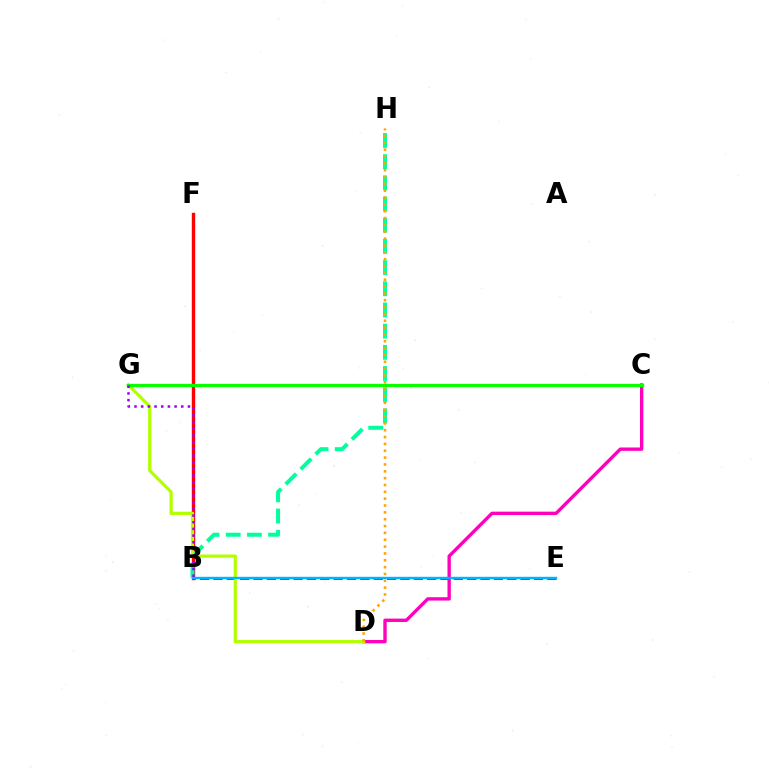{('B', 'E'): [{'color': '#0010ff', 'line_style': 'dashed', 'thickness': 1.81}, {'color': '#00b5ff', 'line_style': 'solid', 'thickness': 1.73}], ('B', 'F'): [{'color': '#ff0000', 'line_style': 'solid', 'thickness': 2.45}], ('B', 'H'): [{'color': '#00ff9d', 'line_style': 'dashed', 'thickness': 2.88}], ('C', 'D'): [{'color': '#ff00bd', 'line_style': 'solid', 'thickness': 2.42}], ('D', 'G'): [{'color': '#b3ff00', 'line_style': 'solid', 'thickness': 2.33}], ('C', 'G'): [{'color': '#08ff00', 'line_style': 'solid', 'thickness': 2.37}], ('B', 'G'): [{'color': '#9b00ff', 'line_style': 'dotted', 'thickness': 1.82}], ('D', 'H'): [{'color': '#ffa500', 'line_style': 'dotted', 'thickness': 1.86}]}